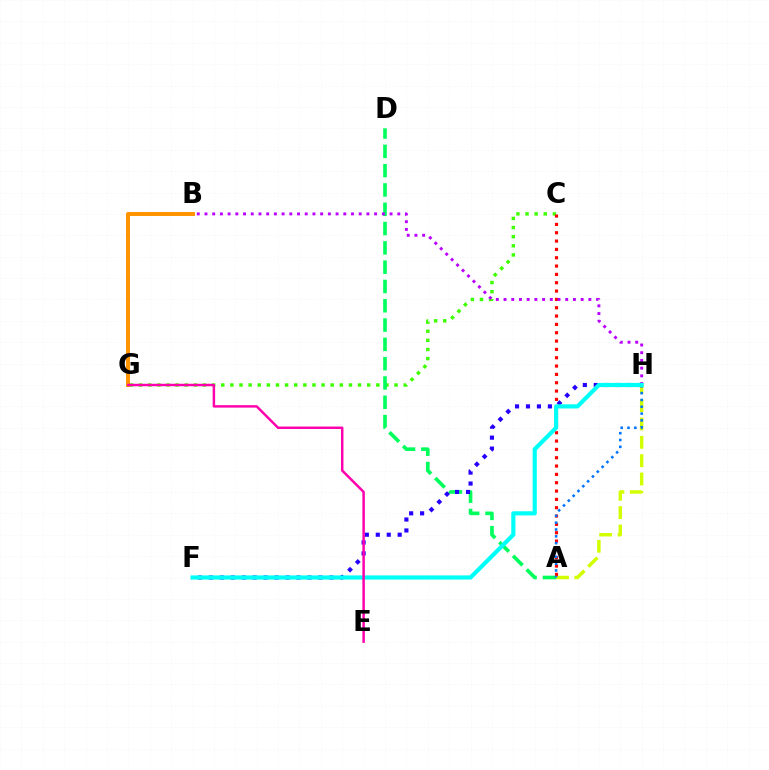{('A', 'H'): [{'color': '#d1ff00', 'line_style': 'dashed', 'thickness': 2.49}, {'color': '#0074ff', 'line_style': 'dotted', 'thickness': 1.86}], ('C', 'G'): [{'color': '#3dff00', 'line_style': 'dotted', 'thickness': 2.48}], ('B', 'G'): [{'color': '#ff9400', 'line_style': 'solid', 'thickness': 2.86}], ('A', 'C'): [{'color': '#ff0000', 'line_style': 'dotted', 'thickness': 2.26}], ('A', 'D'): [{'color': '#00ff5c', 'line_style': 'dashed', 'thickness': 2.62}], ('B', 'H'): [{'color': '#b900ff', 'line_style': 'dotted', 'thickness': 2.1}], ('F', 'H'): [{'color': '#2500ff', 'line_style': 'dotted', 'thickness': 2.98}, {'color': '#00fff6', 'line_style': 'solid', 'thickness': 2.99}], ('E', 'G'): [{'color': '#ff00ac', 'line_style': 'solid', 'thickness': 1.78}]}